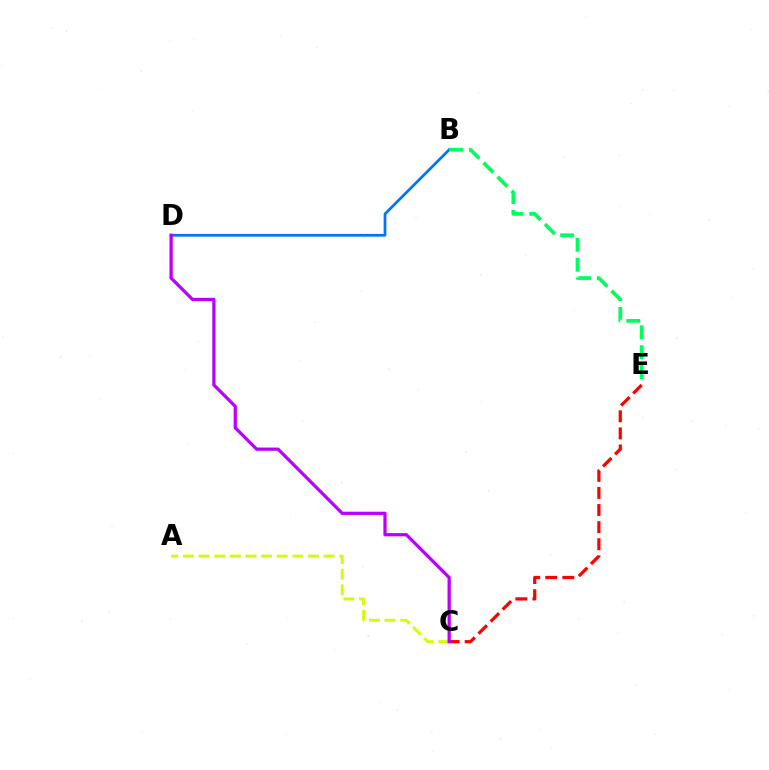{('C', 'E'): [{'color': '#ff0000', 'line_style': 'dashed', 'thickness': 2.32}], ('A', 'C'): [{'color': '#d1ff00', 'line_style': 'dashed', 'thickness': 2.12}], ('B', 'D'): [{'color': '#0074ff', 'line_style': 'solid', 'thickness': 1.97}], ('B', 'E'): [{'color': '#00ff5c', 'line_style': 'dashed', 'thickness': 2.7}], ('C', 'D'): [{'color': '#b900ff', 'line_style': 'solid', 'thickness': 2.34}]}